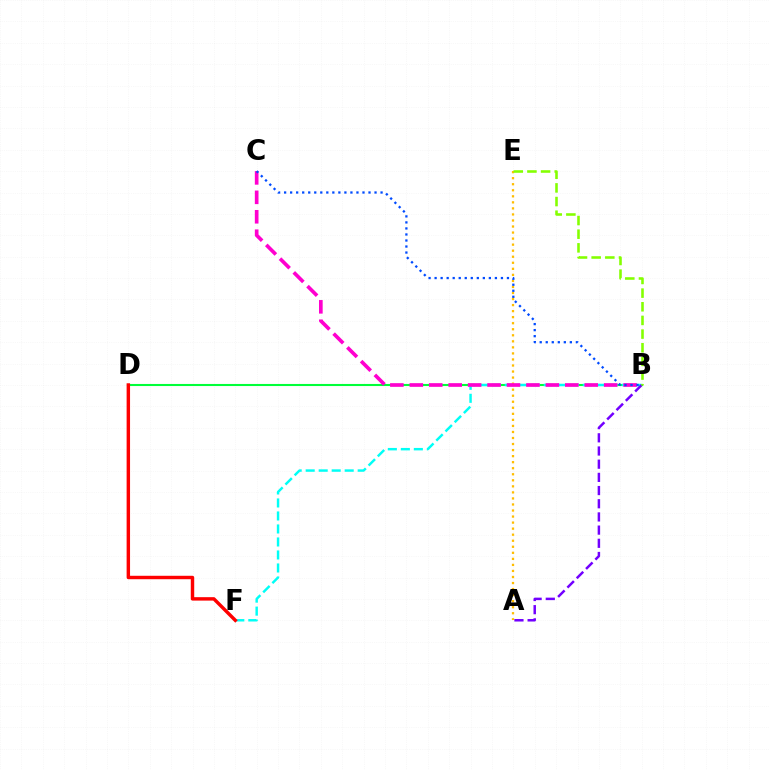{('B', 'D'): [{'color': '#00ff39', 'line_style': 'solid', 'thickness': 1.5}], ('B', 'F'): [{'color': '#00fff6', 'line_style': 'dashed', 'thickness': 1.77}], ('A', 'E'): [{'color': '#ffbd00', 'line_style': 'dotted', 'thickness': 1.64}], ('D', 'F'): [{'color': '#ff0000', 'line_style': 'solid', 'thickness': 2.47}], ('A', 'B'): [{'color': '#7200ff', 'line_style': 'dashed', 'thickness': 1.79}], ('B', 'E'): [{'color': '#84ff00', 'line_style': 'dashed', 'thickness': 1.86}], ('B', 'C'): [{'color': '#ff00cf', 'line_style': 'dashed', 'thickness': 2.64}, {'color': '#004bff', 'line_style': 'dotted', 'thickness': 1.64}]}